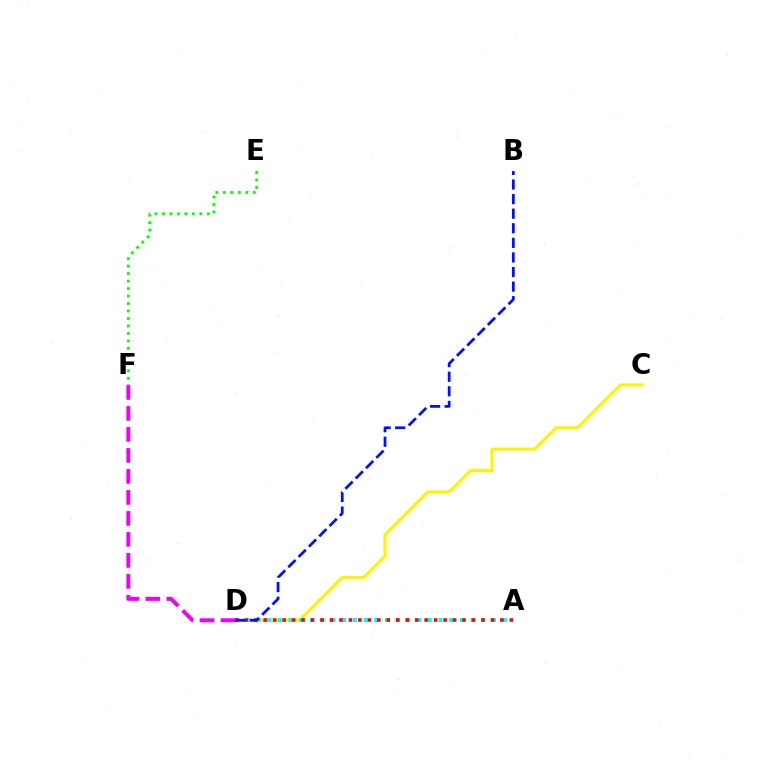{('C', 'D'): [{'color': '#fcf500', 'line_style': 'solid', 'thickness': 2.26}], ('A', 'D'): [{'color': '#00fff6', 'line_style': 'dotted', 'thickness': 2.91}, {'color': '#ff0000', 'line_style': 'dotted', 'thickness': 2.57}], ('D', 'F'): [{'color': '#ee00ff', 'line_style': 'dashed', 'thickness': 2.85}], ('E', 'F'): [{'color': '#08ff00', 'line_style': 'dotted', 'thickness': 2.03}], ('B', 'D'): [{'color': '#0010ff', 'line_style': 'dashed', 'thickness': 1.98}]}